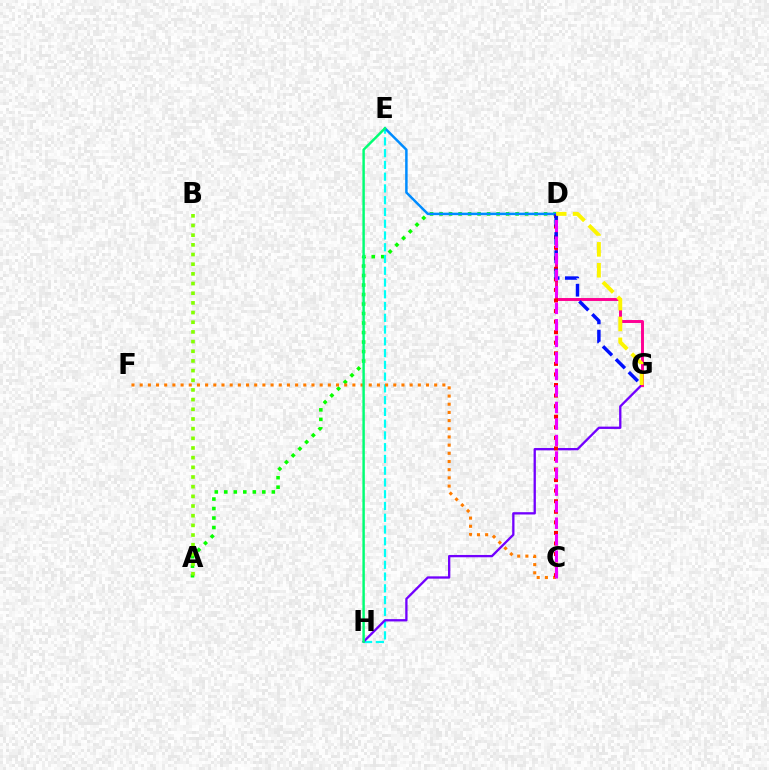{('A', 'D'): [{'color': '#08ff00', 'line_style': 'dotted', 'thickness': 2.58}], ('E', 'H'): [{'color': '#00fff6', 'line_style': 'dashed', 'thickness': 1.6}, {'color': '#00ff74', 'line_style': 'solid', 'thickness': 1.76}], ('G', 'H'): [{'color': '#7200ff', 'line_style': 'solid', 'thickness': 1.66}], ('C', 'F'): [{'color': '#ff7c00', 'line_style': 'dotted', 'thickness': 2.22}], ('D', 'G'): [{'color': '#ff0094', 'line_style': 'solid', 'thickness': 2.12}, {'color': '#0010ff', 'line_style': 'dashed', 'thickness': 2.48}, {'color': '#fcf500', 'line_style': 'dashed', 'thickness': 2.84}], ('A', 'B'): [{'color': '#84ff00', 'line_style': 'dotted', 'thickness': 2.63}], ('C', 'D'): [{'color': '#ff0000', 'line_style': 'dotted', 'thickness': 2.87}, {'color': '#ee00ff', 'line_style': 'dashed', 'thickness': 2.24}], ('D', 'E'): [{'color': '#008cff', 'line_style': 'solid', 'thickness': 1.79}]}